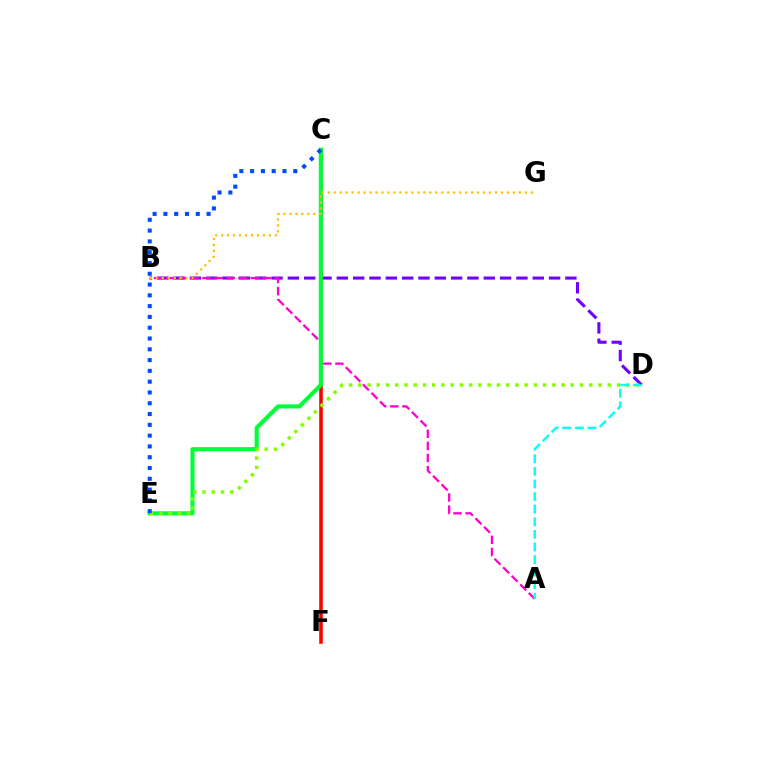{('C', 'F'): [{'color': '#ff0000', 'line_style': 'solid', 'thickness': 2.57}], ('B', 'D'): [{'color': '#7200ff', 'line_style': 'dashed', 'thickness': 2.22}], ('A', 'B'): [{'color': '#ff00cf', 'line_style': 'dashed', 'thickness': 1.64}], ('C', 'E'): [{'color': '#00ff39', 'line_style': 'solid', 'thickness': 2.96}, {'color': '#004bff', 'line_style': 'dotted', 'thickness': 2.93}], ('D', 'E'): [{'color': '#84ff00', 'line_style': 'dotted', 'thickness': 2.51}], ('B', 'G'): [{'color': '#ffbd00', 'line_style': 'dotted', 'thickness': 1.62}], ('A', 'D'): [{'color': '#00fff6', 'line_style': 'dashed', 'thickness': 1.71}]}